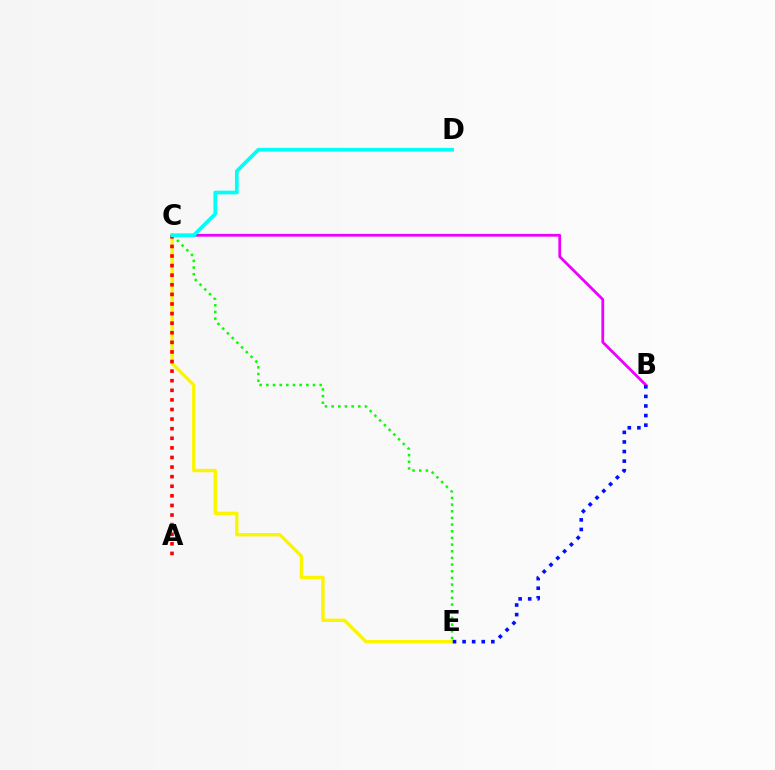{('C', 'E'): [{'color': '#fcf500', 'line_style': 'solid', 'thickness': 2.43}, {'color': '#08ff00', 'line_style': 'dotted', 'thickness': 1.81}], ('B', 'C'): [{'color': '#ee00ff', 'line_style': 'solid', 'thickness': 2.01}], ('B', 'E'): [{'color': '#0010ff', 'line_style': 'dotted', 'thickness': 2.6}], ('A', 'C'): [{'color': '#ff0000', 'line_style': 'dotted', 'thickness': 2.61}], ('C', 'D'): [{'color': '#00fff6', 'line_style': 'solid', 'thickness': 2.66}]}